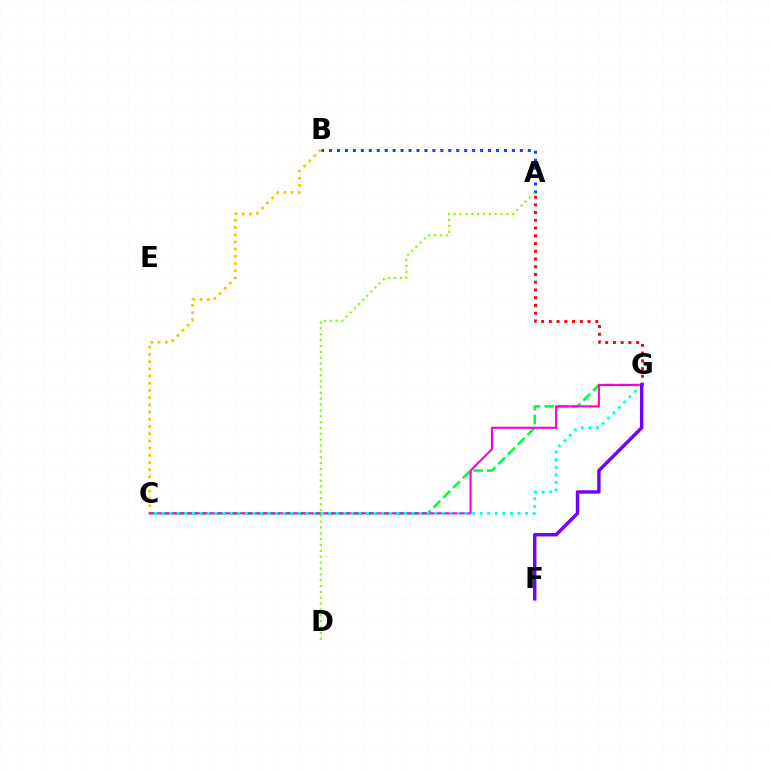{('B', 'C'): [{'color': '#ffbd00', 'line_style': 'dotted', 'thickness': 1.96}], ('A', 'B'): [{'color': '#004bff', 'line_style': 'dotted', 'thickness': 2.16}], ('A', 'D'): [{'color': '#84ff00', 'line_style': 'dotted', 'thickness': 1.59}], ('A', 'G'): [{'color': '#ff0000', 'line_style': 'dotted', 'thickness': 2.1}], ('C', 'G'): [{'color': '#00ff39', 'line_style': 'dashed', 'thickness': 1.87}, {'color': '#ff00cf', 'line_style': 'solid', 'thickness': 1.52}, {'color': '#00fff6', 'line_style': 'dotted', 'thickness': 2.06}], ('F', 'G'): [{'color': '#7200ff', 'line_style': 'solid', 'thickness': 2.43}]}